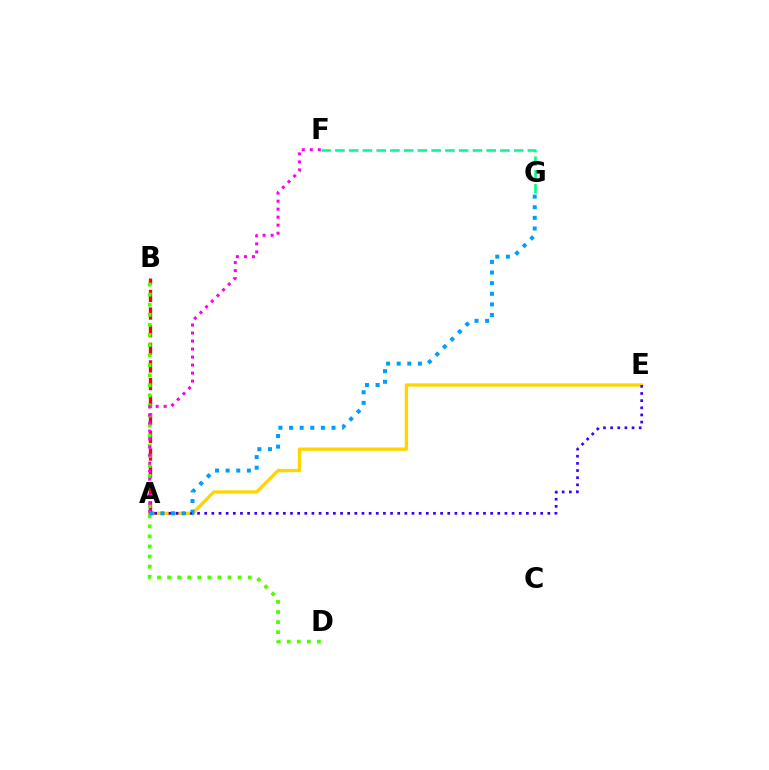{('A', 'E'): [{'color': '#ffd500', 'line_style': 'solid', 'thickness': 2.39}, {'color': '#3700ff', 'line_style': 'dotted', 'thickness': 1.94}], ('F', 'G'): [{'color': '#00ff86', 'line_style': 'dashed', 'thickness': 1.87}], ('A', 'B'): [{'color': '#ff0000', 'line_style': 'dashed', 'thickness': 2.39}], ('B', 'D'): [{'color': '#4fff00', 'line_style': 'dotted', 'thickness': 2.74}], ('A', 'F'): [{'color': '#ff00ed', 'line_style': 'dotted', 'thickness': 2.18}], ('A', 'G'): [{'color': '#009eff', 'line_style': 'dotted', 'thickness': 2.88}]}